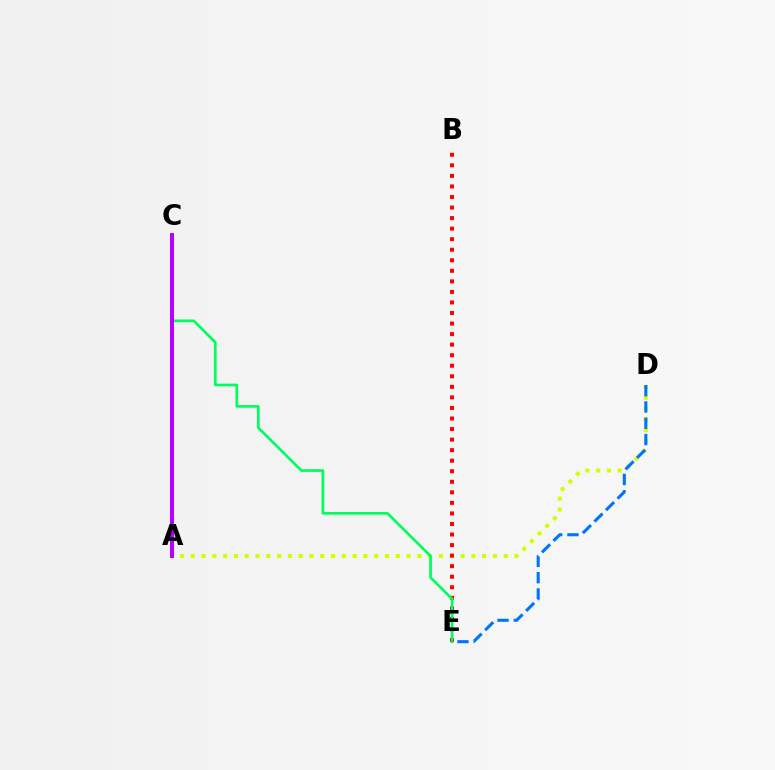{('A', 'D'): [{'color': '#d1ff00', 'line_style': 'dotted', 'thickness': 2.93}], ('B', 'E'): [{'color': '#ff0000', 'line_style': 'dotted', 'thickness': 2.87}], ('C', 'E'): [{'color': '#00ff5c', 'line_style': 'solid', 'thickness': 1.94}], ('D', 'E'): [{'color': '#0074ff', 'line_style': 'dashed', 'thickness': 2.21}], ('A', 'C'): [{'color': '#b900ff', 'line_style': 'solid', 'thickness': 2.87}]}